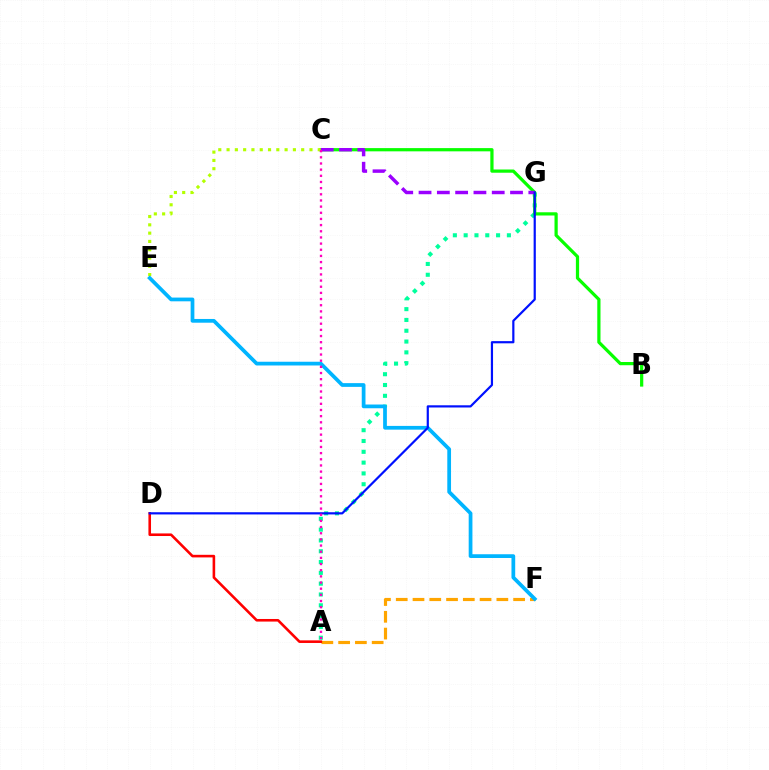{('A', 'F'): [{'color': '#ffa500', 'line_style': 'dashed', 'thickness': 2.28}], ('A', 'G'): [{'color': '#00ff9d', 'line_style': 'dotted', 'thickness': 2.94}], ('B', 'C'): [{'color': '#08ff00', 'line_style': 'solid', 'thickness': 2.32}], ('C', 'E'): [{'color': '#b3ff00', 'line_style': 'dotted', 'thickness': 2.25}], ('E', 'F'): [{'color': '#00b5ff', 'line_style': 'solid', 'thickness': 2.69}], ('C', 'G'): [{'color': '#9b00ff', 'line_style': 'dashed', 'thickness': 2.49}], ('A', 'D'): [{'color': '#ff0000', 'line_style': 'solid', 'thickness': 1.87}], ('D', 'G'): [{'color': '#0010ff', 'line_style': 'solid', 'thickness': 1.58}], ('A', 'C'): [{'color': '#ff00bd', 'line_style': 'dotted', 'thickness': 1.67}]}